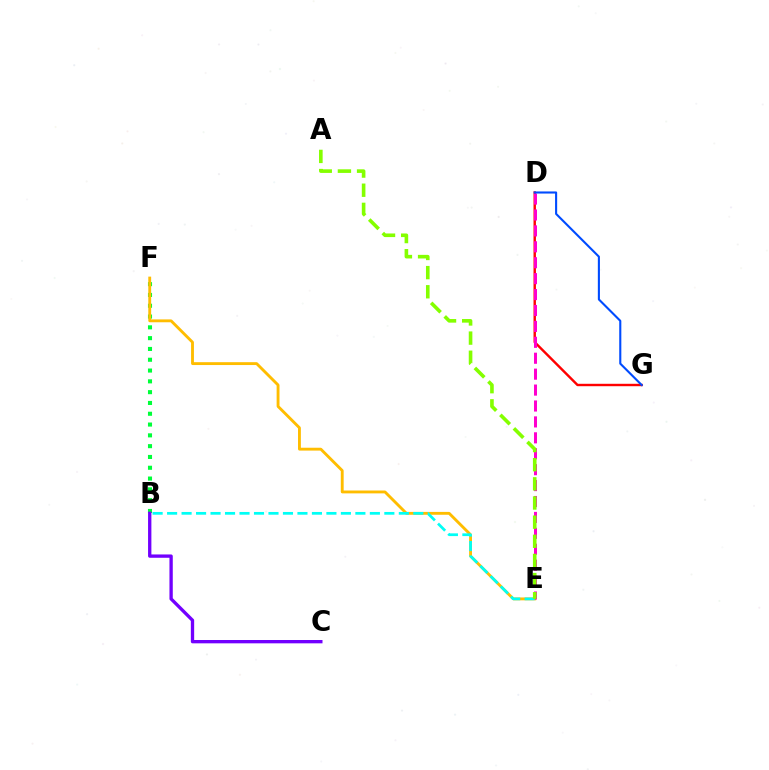{('B', 'F'): [{'color': '#00ff39', 'line_style': 'dotted', 'thickness': 2.93}], ('B', 'C'): [{'color': '#7200ff', 'line_style': 'solid', 'thickness': 2.39}], ('E', 'F'): [{'color': '#ffbd00', 'line_style': 'solid', 'thickness': 2.06}], ('D', 'G'): [{'color': '#ff0000', 'line_style': 'solid', 'thickness': 1.74}, {'color': '#004bff', 'line_style': 'solid', 'thickness': 1.51}], ('D', 'E'): [{'color': '#ff00cf', 'line_style': 'dashed', 'thickness': 2.16}], ('B', 'E'): [{'color': '#00fff6', 'line_style': 'dashed', 'thickness': 1.97}], ('A', 'E'): [{'color': '#84ff00', 'line_style': 'dashed', 'thickness': 2.6}]}